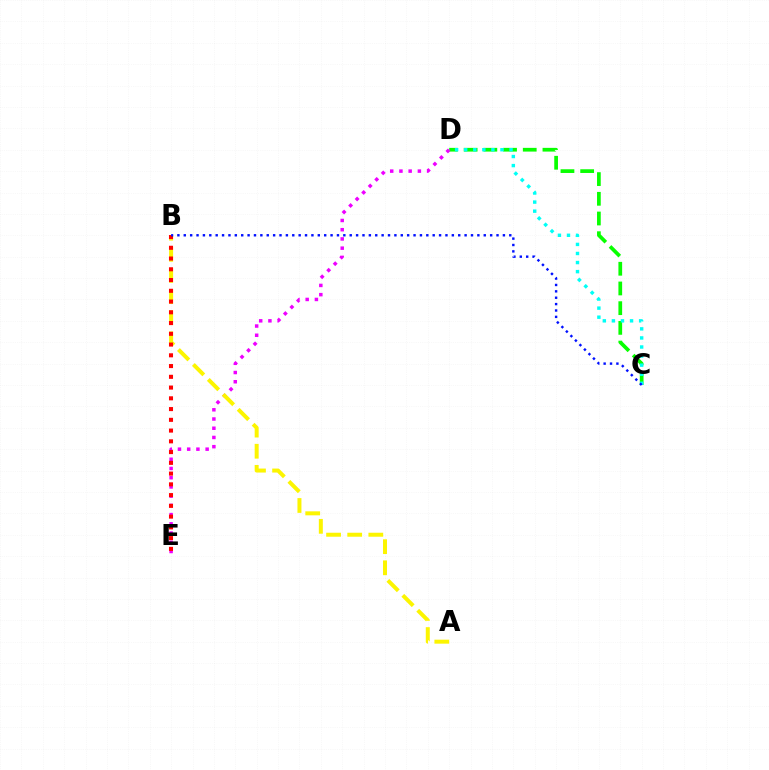{('C', 'D'): [{'color': '#08ff00', 'line_style': 'dashed', 'thickness': 2.68}, {'color': '#00fff6', 'line_style': 'dotted', 'thickness': 2.46}], ('D', 'E'): [{'color': '#ee00ff', 'line_style': 'dotted', 'thickness': 2.51}], ('A', 'B'): [{'color': '#fcf500', 'line_style': 'dashed', 'thickness': 2.87}], ('B', 'E'): [{'color': '#ff0000', 'line_style': 'dotted', 'thickness': 2.92}], ('B', 'C'): [{'color': '#0010ff', 'line_style': 'dotted', 'thickness': 1.73}]}